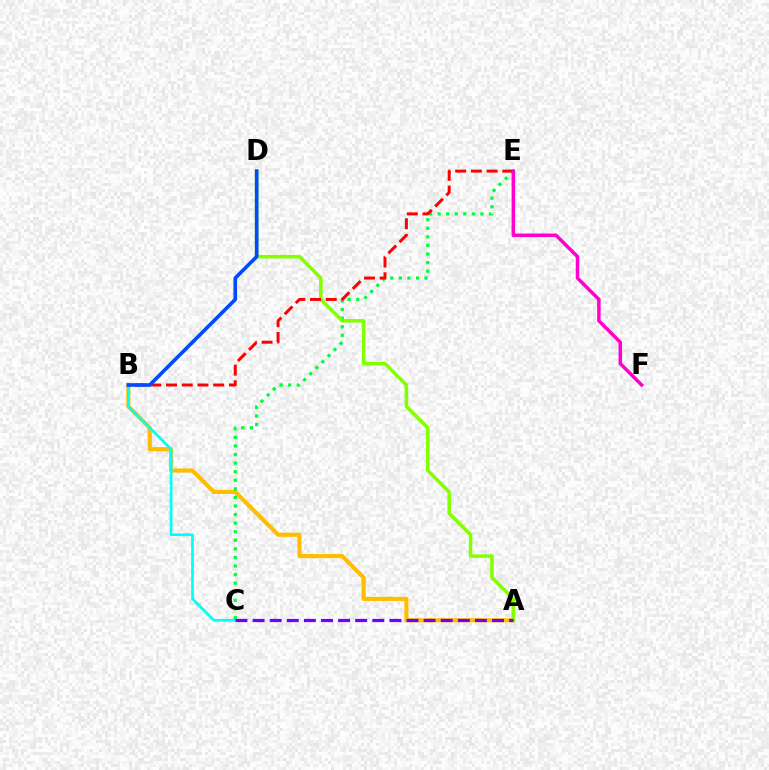{('A', 'B'): [{'color': '#ffbd00', 'line_style': 'solid', 'thickness': 2.96}], ('B', 'C'): [{'color': '#00fff6', 'line_style': 'solid', 'thickness': 1.94}], ('C', 'E'): [{'color': '#00ff39', 'line_style': 'dotted', 'thickness': 2.33}], ('A', 'D'): [{'color': '#84ff00', 'line_style': 'solid', 'thickness': 2.56}], ('B', 'E'): [{'color': '#ff0000', 'line_style': 'dashed', 'thickness': 2.14}], ('A', 'C'): [{'color': '#7200ff', 'line_style': 'dashed', 'thickness': 2.32}], ('E', 'F'): [{'color': '#ff00cf', 'line_style': 'solid', 'thickness': 2.51}], ('B', 'D'): [{'color': '#004bff', 'line_style': 'solid', 'thickness': 2.61}]}